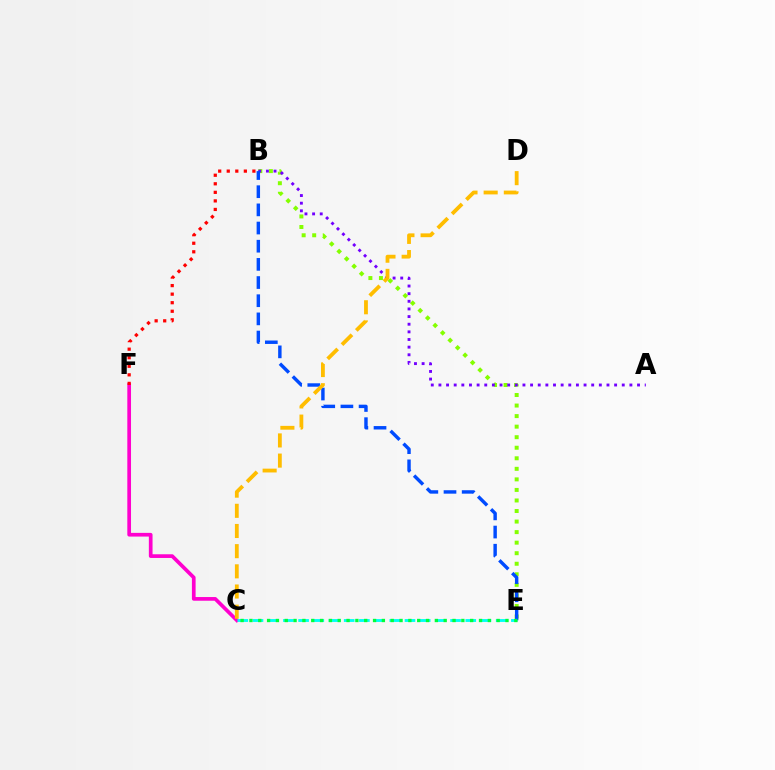{('C', 'F'): [{'color': '#ff00cf', 'line_style': 'solid', 'thickness': 2.66}], ('B', 'F'): [{'color': '#ff0000', 'line_style': 'dotted', 'thickness': 2.32}], ('B', 'E'): [{'color': '#84ff00', 'line_style': 'dotted', 'thickness': 2.87}, {'color': '#004bff', 'line_style': 'dashed', 'thickness': 2.47}], ('A', 'B'): [{'color': '#7200ff', 'line_style': 'dotted', 'thickness': 2.08}], ('C', 'E'): [{'color': '#00fff6', 'line_style': 'dashed', 'thickness': 2.06}, {'color': '#00ff39', 'line_style': 'dotted', 'thickness': 2.4}], ('C', 'D'): [{'color': '#ffbd00', 'line_style': 'dashed', 'thickness': 2.74}]}